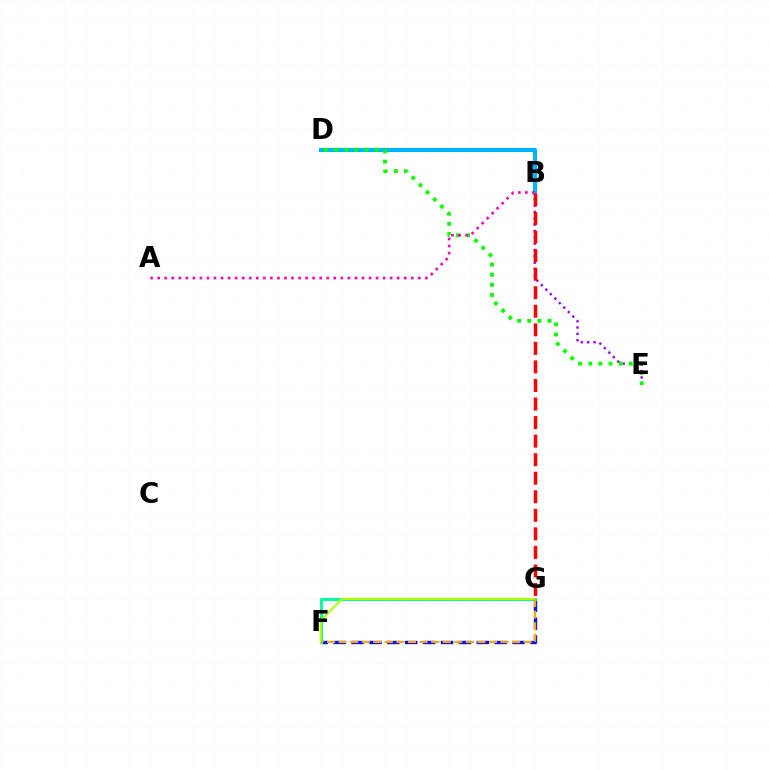{('B', 'E'): [{'color': '#9b00ff', 'line_style': 'dotted', 'thickness': 1.72}], ('B', 'D'): [{'color': '#00b5ff', 'line_style': 'solid', 'thickness': 2.95}], ('F', 'G'): [{'color': '#0010ff', 'line_style': 'dashed', 'thickness': 2.43}, {'color': '#00ff9d', 'line_style': 'solid', 'thickness': 2.16}, {'color': '#b3ff00', 'line_style': 'solid', 'thickness': 1.51}, {'color': '#ffa500', 'line_style': 'dashed', 'thickness': 1.57}], ('D', 'E'): [{'color': '#08ff00', 'line_style': 'dotted', 'thickness': 2.75}], ('B', 'G'): [{'color': '#ff0000', 'line_style': 'dashed', 'thickness': 2.52}], ('A', 'B'): [{'color': '#ff00bd', 'line_style': 'dotted', 'thickness': 1.91}]}